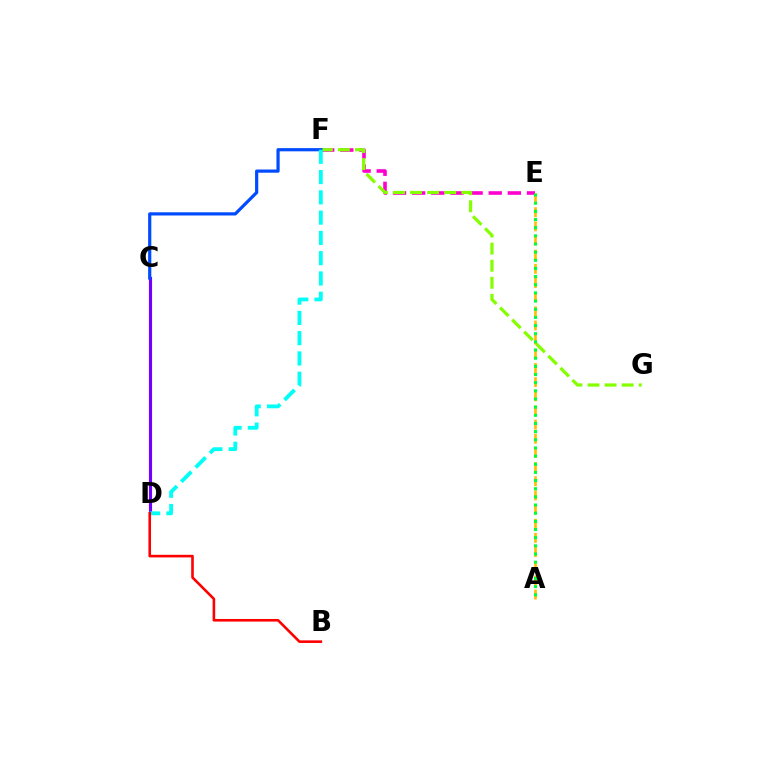{('C', 'D'): [{'color': '#7200ff', 'line_style': 'solid', 'thickness': 2.25}], ('E', 'F'): [{'color': '#ff00cf', 'line_style': 'dashed', 'thickness': 2.6}], ('F', 'G'): [{'color': '#84ff00', 'line_style': 'dashed', 'thickness': 2.32}], ('A', 'E'): [{'color': '#ffbd00', 'line_style': 'dashed', 'thickness': 1.92}, {'color': '#00ff39', 'line_style': 'dotted', 'thickness': 2.22}], ('C', 'F'): [{'color': '#004bff', 'line_style': 'solid', 'thickness': 2.3}], ('D', 'F'): [{'color': '#00fff6', 'line_style': 'dashed', 'thickness': 2.75}], ('B', 'D'): [{'color': '#ff0000', 'line_style': 'solid', 'thickness': 1.87}]}